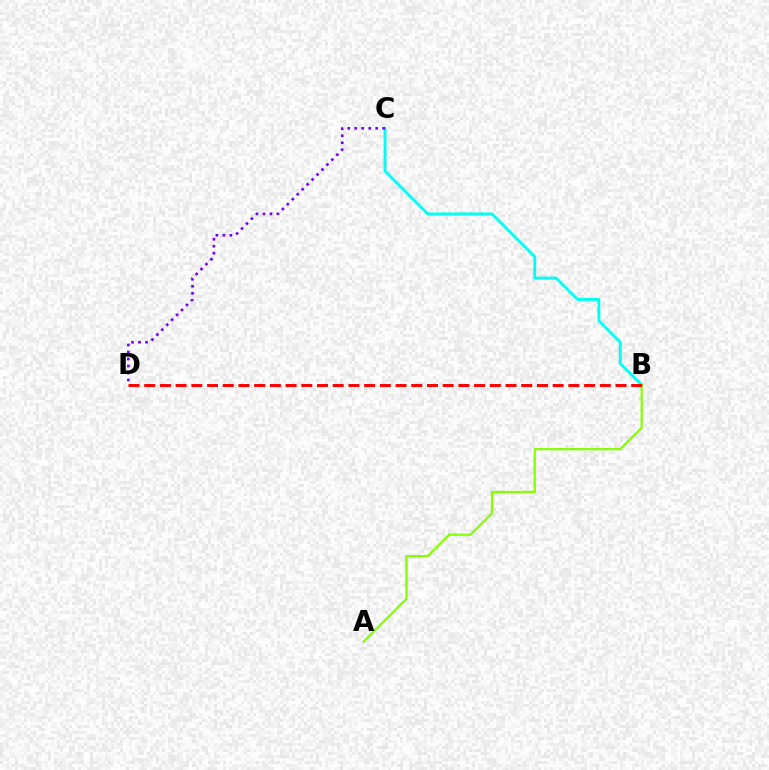{('B', 'C'): [{'color': '#00fff6', 'line_style': 'solid', 'thickness': 2.06}], ('A', 'B'): [{'color': '#84ff00', 'line_style': 'solid', 'thickness': 1.59}], ('C', 'D'): [{'color': '#7200ff', 'line_style': 'dotted', 'thickness': 1.9}], ('B', 'D'): [{'color': '#ff0000', 'line_style': 'dashed', 'thickness': 2.13}]}